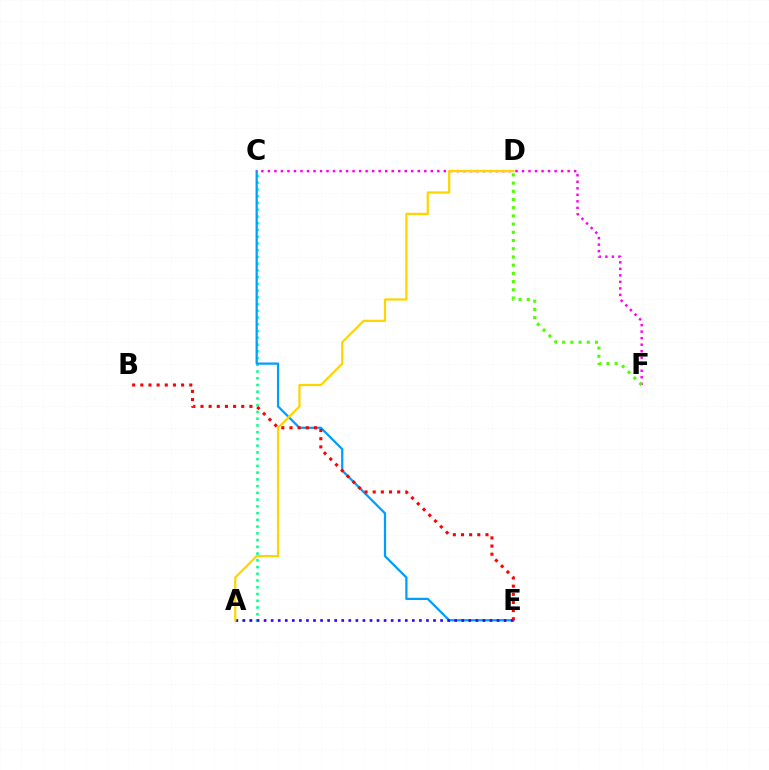{('A', 'C'): [{'color': '#00ff86', 'line_style': 'dotted', 'thickness': 1.83}], ('C', 'E'): [{'color': '#009eff', 'line_style': 'solid', 'thickness': 1.62}], ('C', 'F'): [{'color': '#ff00ed', 'line_style': 'dotted', 'thickness': 1.77}], ('A', 'E'): [{'color': '#3700ff', 'line_style': 'dotted', 'thickness': 1.92}], ('A', 'D'): [{'color': '#ffd500', 'line_style': 'solid', 'thickness': 1.61}], ('D', 'F'): [{'color': '#4fff00', 'line_style': 'dotted', 'thickness': 2.23}], ('B', 'E'): [{'color': '#ff0000', 'line_style': 'dotted', 'thickness': 2.22}]}